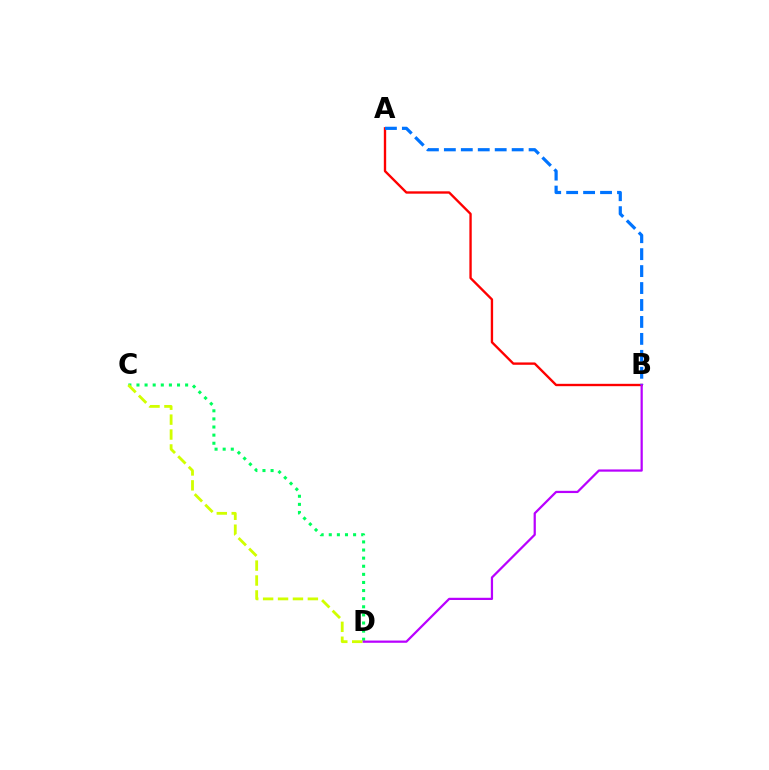{('A', 'B'): [{'color': '#ff0000', 'line_style': 'solid', 'thickness': 1.7}, {'color': '#0074ff', 'line_style': 'dashed', 'thickness': 2.3}], ('C', 'D'): [{'color': '#00ff5c', 'line_style': 'dotted', 'thickness': 2.2}, {'color': '#d1ff00', 'line_style': 'dashed', 'thickness': 2.03}], ('B', 'D'): [{'color': '#b900ff', 'line_style': 'solid', 'thickness': 1.61}]}